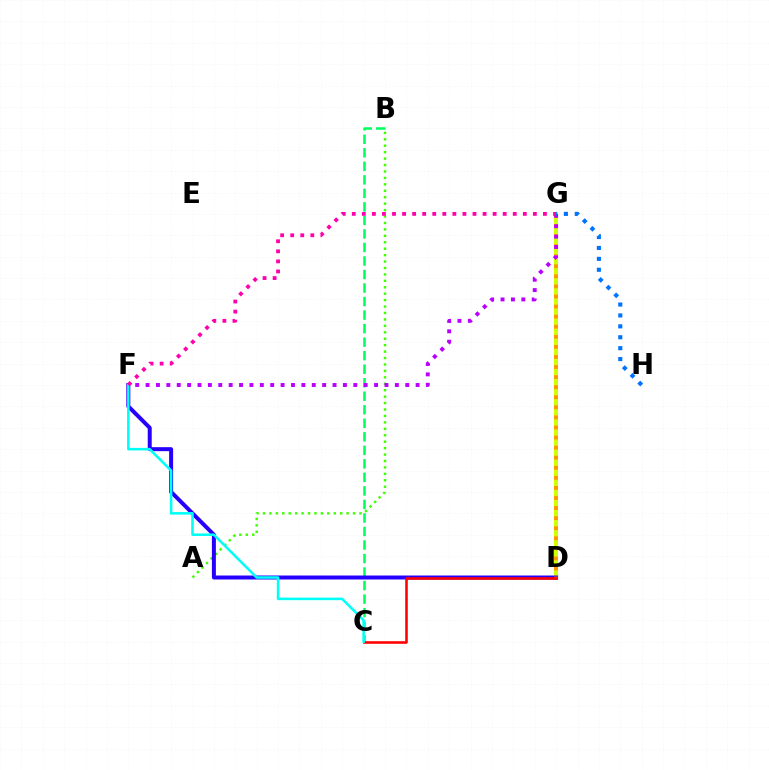{('B', 'C'): [{'color': '#00ff5c', 'line_style': 'dashed', 'thickness': 1.84}], ('A', 'B'): [{'color': '#3dff00', 'line_style': 'dotted', 'thickness': 1.75}], ('D', 'G'): [{'color': '#d1ff00', 'line_style': 'solid', 'thickness': 2.88}, {'color': '#ff9400', 'line_style': 'dotted', 'thickness': 2.74}], ('D', 'F'): [{'color': '#2500ff', 'line_style': 'solid', 'thickness': 2.87}], ('F', 'G'): [{'color': '#b900ff', 'line_style': 'dotted', 'thickness': 2.82}, {'color': '#ff00ac', 'line_style': 'dotted', 'thickness': 2.73}], ('C', 'D'): [{'color': '#ff0000', 'line_style': 'solid', 'thickness': 1.85}], ('C', 'F'): [{'color': '#00fff6', 'line_style': 'solid', 'thickness': 1.84}], ('G', 'H'): [{'color': '#0074ff', 'line_style': 'dotted', 'thickness': 2.96}]}